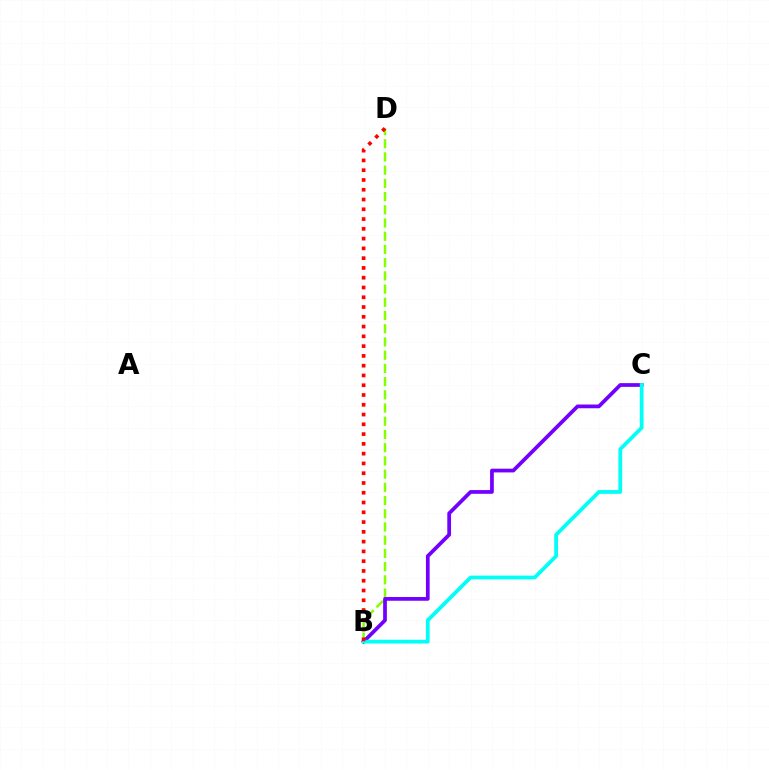{('B', 'D'): [{'color': '#84ff00', 'line_style': 'dashed', 'thickness': 1.8}, {'color': '#ff0000', 'line_style': 'dotted', 'thickness': 2.66}], ('B', 'C'): [{'color': '#7200ff', 'line_style': 'solid', 'thickness': 2.69}, {'color': '#00fff6', 'line_style': 'solid', 'thickness': 2.71}]}